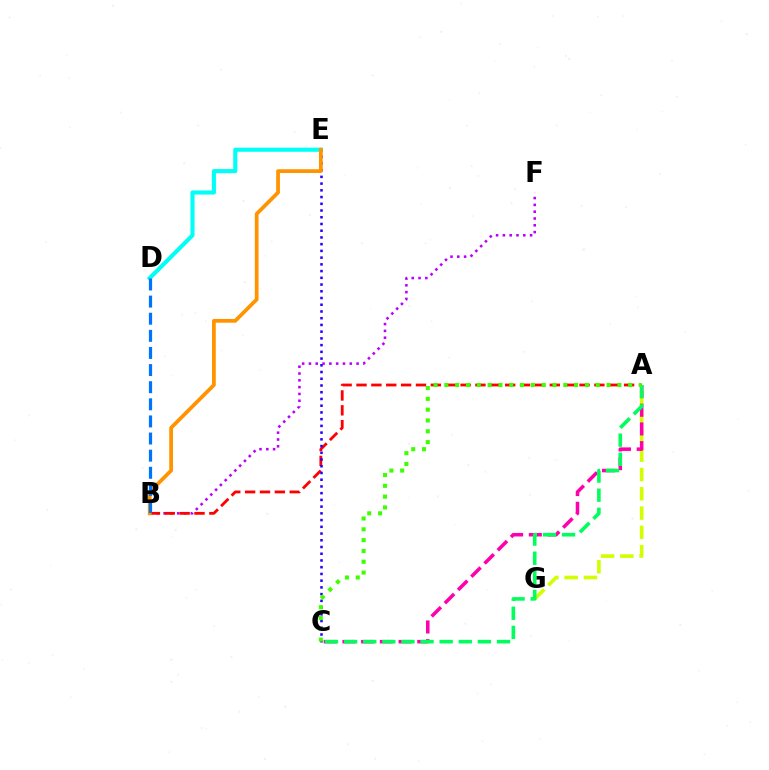{('B', 'F'): [{'color': '#b900ff', 'line_style': 'dotted', 'thickness': 1.85}], ('D', 'E'): [{'color': '#00fff6', 'line_style': 'solid', 'thickness': 2.95}], ('A', 'G'): [{'color': '#d1ff00', 'line_style': 'dashed', 'thickness': 2.62}], ('A', 'C'): [{'color': '#ff00ac', 'line_style': 'dashed', 'thickness': 2.54}, {'color': '#00ff5c', 'line_style': 'dashed', 'thickness': 2.6}, {'color': '#3dff00', 'line_style': 'dotted', 'thickness': 2.94}], ('A', 'B'): [{'color': '#ff0000', 'line_style': 'dashed', 'thickness': 2.02}], ('C', 'E'): [{'color': '#2500ff', 'line_style': 'dotted', 'thickness': 1.83}], ('B', 'E'): [{'color': '#ff9400', 'line_style': 'solid', 'thickness': 2.7}], ('B', 'D'): [{'color': '#0074ff', 'line_style': 'dashed', 'thickness': 2.33}]}